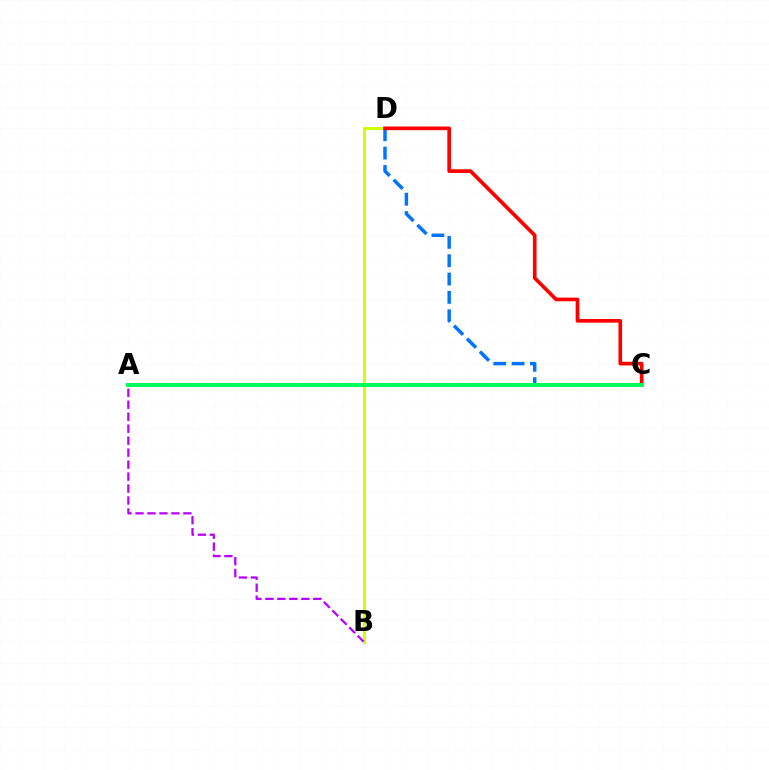{('B', 'D'): [{'color': '#d1ff00', 'line_style': 'solid', 'thickness': 2.17}], ('C', 'D'): [{'color': '#0074ff', 'line_style': 'dashed', 'thickness': 2.49}, {'color': '#ff0000', 'line_style': 'solid', 'thickness': 2.64}], ('A', 'C'): [{'color': '#00ff5c', 'line_style': 'solid', 'thickness': 2.84}], ('A', 'B'): [{'color': '#b900ff', 'line_style': 'dashed', 'thickness': 1.63}]}